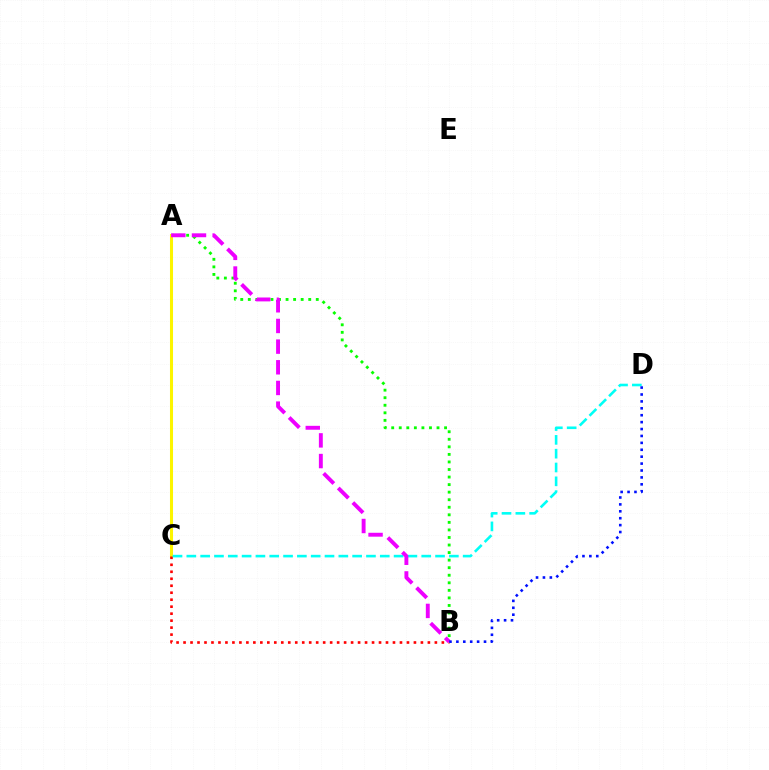{('A', 'B'): [{'color': '#08ff00', 'line_style': 'dotted', 'thickness': 2.05}, {'color': '#ee00ff', 'line_style': 'dashed', 'thickness': 2.81}], ('A', 'C'): [{'color': '#fcf500', 'line_style': 'solid', 'thickness': 2.19}], ('B', 'C'): [{'color': '#ff0000', 'line_style': 'dotted', 'thickness': 1.9}], ('C', 'D'): [{'color': '#00fff6', 'line_style': 'dashed', 'thickness': 1.88}], ('B', 'D'): [{'color': '#0010ff', 'line_style': 'dotted', 'thickness': 1.88}]}